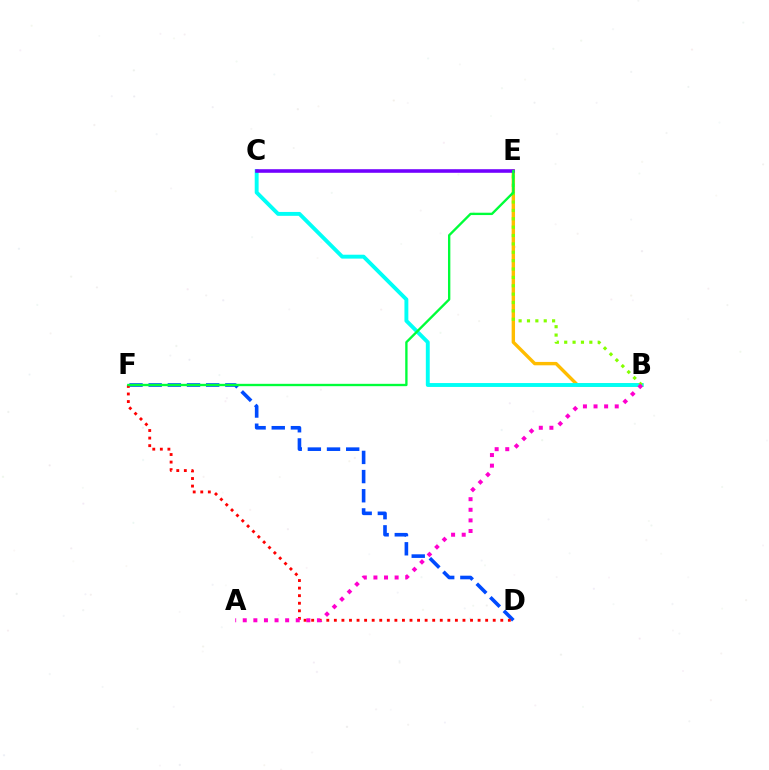{('B', 'E'): [{'color': '#ffbd00', 'line_style': 'solid', 'thickness': 2.44}, {'color': '#84ff00', 'line_style': 'dotted', 'thickness': 2.27}], ('B', 'C'): [{'color': '#00fff6', 'line_style': 'solid', 'thickness': 2.8}], ('C', 'E'): [{'color': '#7200ff', 'line_style': 'solid', 'thickness': 2.58}], ('D', 'F'): [{'color': '#004bff', 'line_style': 'dashed', 'thickness': 2.6}, {'color': '#ff0000', 'line_style': 'dotted', 'thickness': 2.06}], ('E', 'F'): [{'color': '#00ff39', 'line_style': 'solid', 'thickness': 1.69}], ('A', 'B'): [{'color': '#ff00cf', 'line_style': 'dotted', 'thickness': 2.88}]}